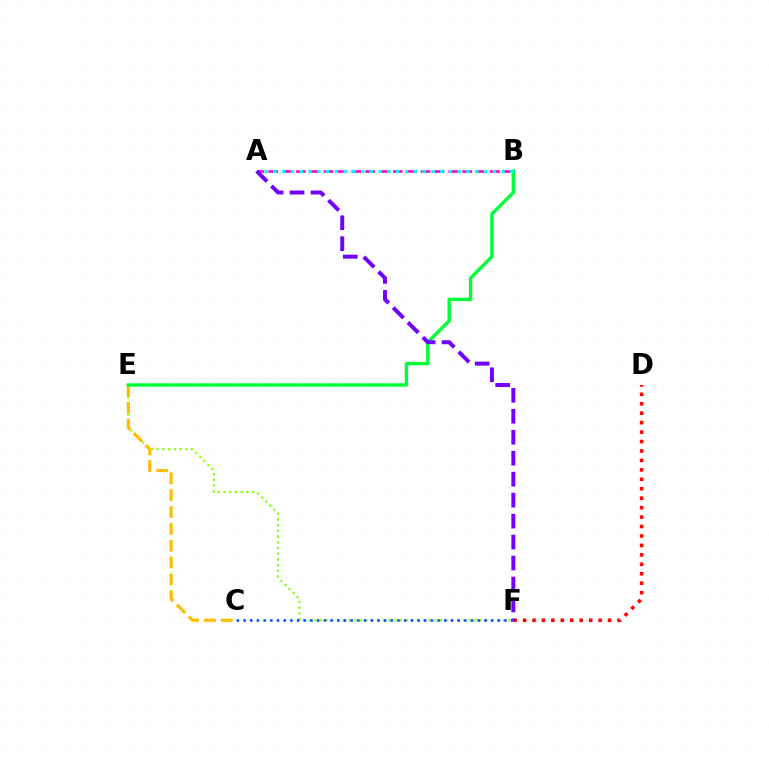{('E', 'F'): [{'color': '#84ff00', 'line_style': 'dotted', 'thickness': 1.55}], ('A', 'B'): [{'color': '#ff00cf', 'line_style': 'dashed', 'thickness': 1.88}, {'color': '#00fff6', 'line_style': 'dotted', 'thickness': 2.38}], ('C', 'E'): [{'color': '#ffbd00', 'line_style': 'dashed', 'thickness': 2.29}], ('B', 'E'): [{'color': '#00ff39', 'line_style': 'solid', 'thickness': 2.45}], ('C', 'F'): [{'color': '#004bff', 'line_style': 'dotted', 'thickness': 1.82}], ('D', 'F'): [{'color': '#ff0000', 'line_style': 'dotted', 'thickness': 2.57}], ('A', 'F'): [{'color': '#7200ff', 'line_style': 'dashed', 'thickness': 2.85}]}